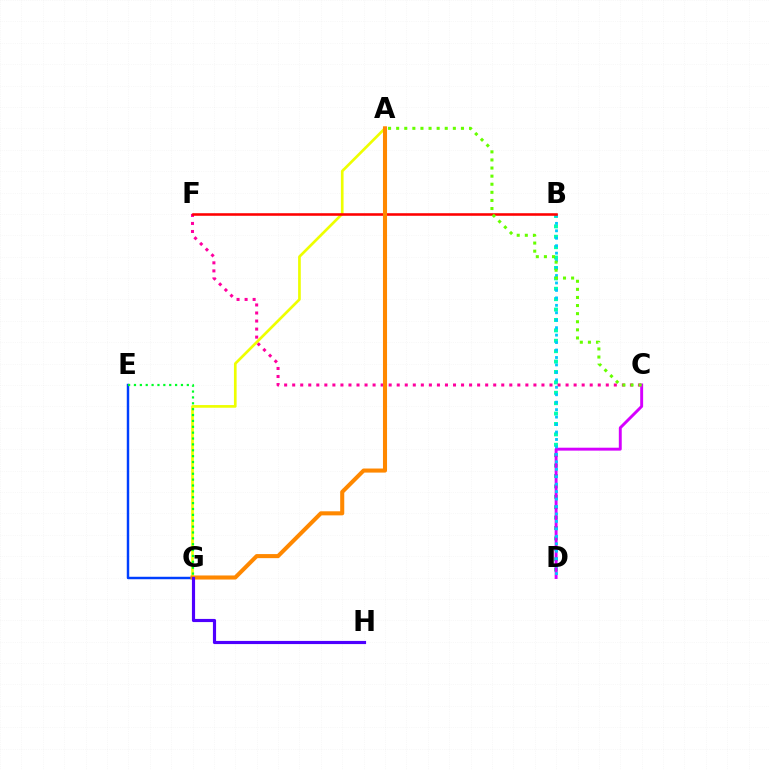{('B', 'D'): [{'color': '#00ffaf', 'line_style': 'dotted', 'thickness': 2.83}, {'color': '#00c7ff', 'line_style': 'dotted', 'thickness': 2.02}], ('C', 'F'): [{'color': '#ff00a0', 'line_style': 'dotted', 'thickness': 2.18}], ('E', 'G'): [{'color': '#003fff', 'line_style': 'solid', 'thickness': 1.77}, {'color': '#00ff27', 'line_style': 'dotted', 'thickness': 1.6}], ('C', 'D'): [{'color': '#d600ff', 'line_style': 'solid', 'thickness': 2.1}], ('A', 'G'): [{'color': '#eeff00', 'line_style': 'solid', 'thickness': 1.93}, {'color': '#ff8800', 'line_style': 'solid', 'thickness': 2.93}], ('B', 'F'): [{'color': '#ff0000', 'line_style': 'solid', 'thickness': 1.85}], ('A', 'C'): [{'color': '#66ff00', 'line_style': 'dotted', 'thickness': 2.2}], ('G', 'H'): [{'color': '#4f00ff', 'line_style': 'solid', 'thickness': 2.27}]}